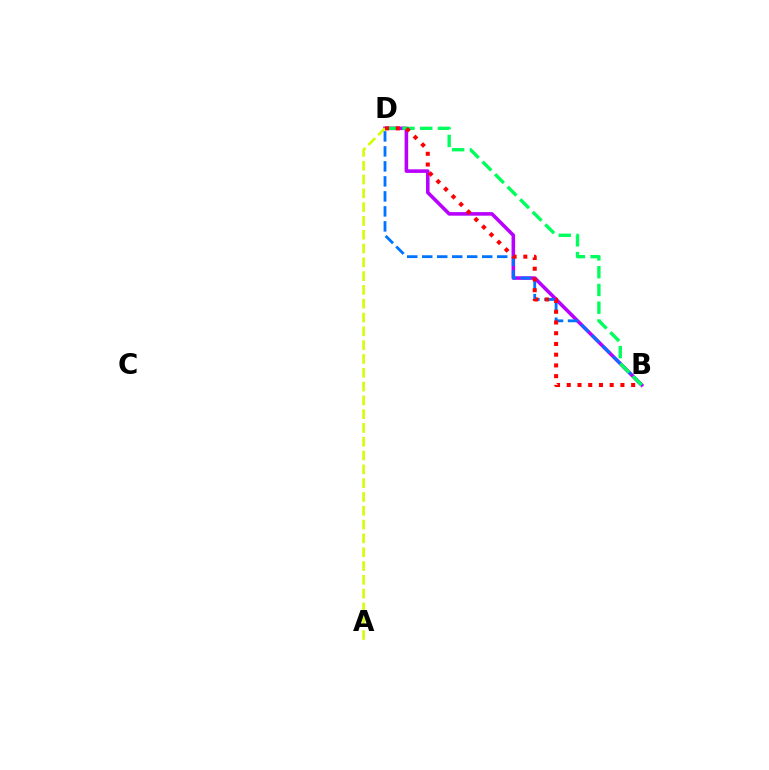{('B', 'D'): [{'color': '#b900ff', 'line_style': 'solid', 'thickness': 2.57}, {'color': '#0074ff', 'line_style': 'dashed', 'thickness': 2.04}, {'color': '#00ff5c', 'line_style': 'dashed', 'thickness': 2.41}, {'color': '#ff0000', 'line_style': 'dotted', 'thickness': 2.92}], ('A', 'D'): [{'color': '#d1ff00', 'line_style': 'dashed', 'thickness': 1.88}]}